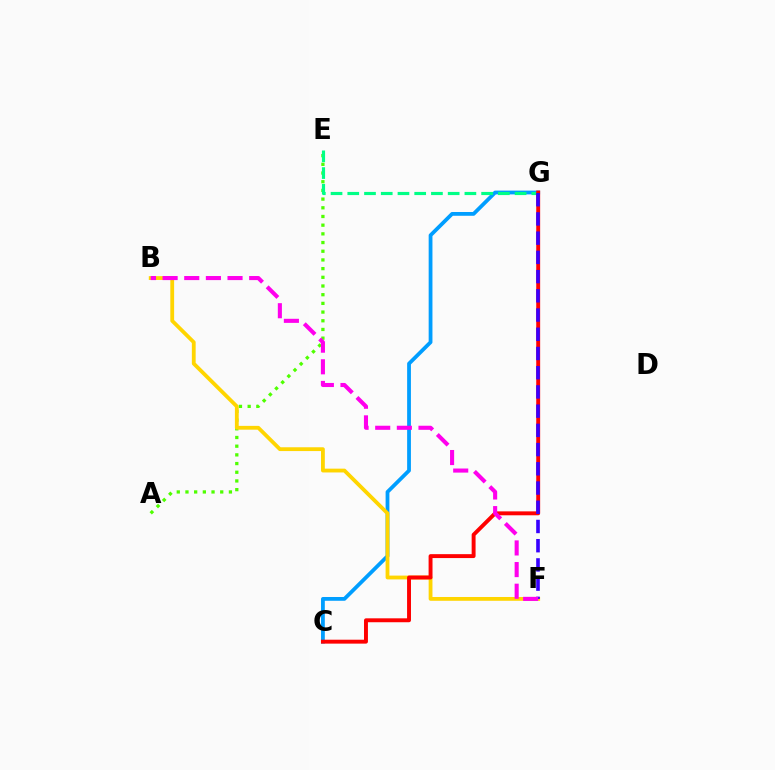{('A', 'E'): [{'color': '#4fff00', 'line_style': 'dotted', 'thickness': 2.36}], ('C', 'G'): [{'color': '#009eff', 'line_style': 'solid', 'thickness': 2.73}, {'color': '#ff0000', 'line_style': 'solid', 'thickness': 2.82}], ('E', 'G'): [{'color': '#00ff86', 'line_style': 'dashed', 'thickness': 2.27}], ('B', 'F'): [{'color': '#ffd500', 'line_style': 'solid', 'thickness': 2.74}, {'color': '#ff00ed', 'line_style': 'dashed', 'thickness': 2.94}], ('F', 'G'): [{'color': '#3700ff', 'line_style': 'dashed', 'thickness': 2.61}]}